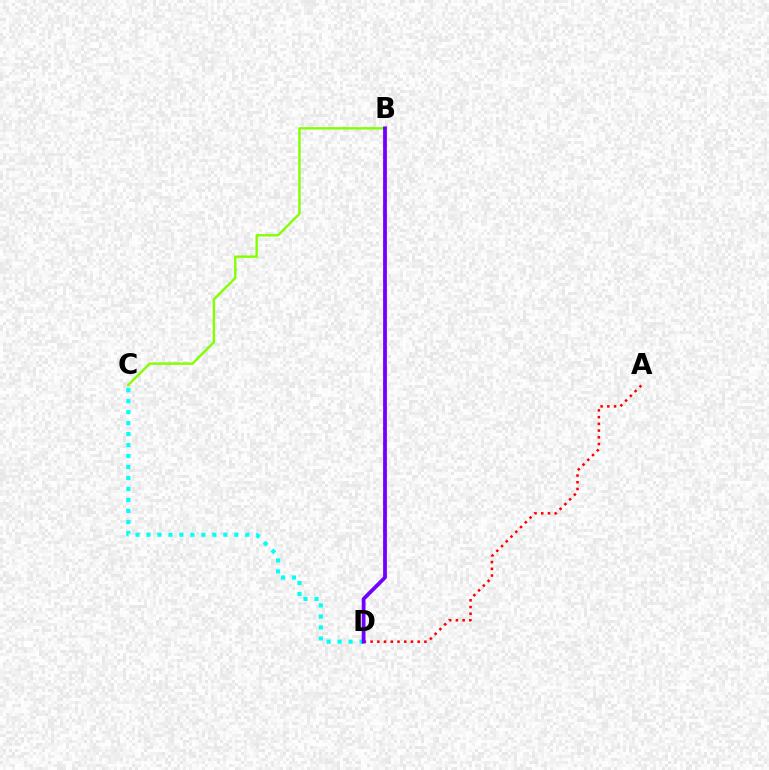{('B', 'C'): [{'color': '#84ff00', 'line_style': 'solid', 'thickness': 1.74}], ('C', 'D'): [{'color': '#00fff6', 'line_style': 'dotted', 'thickness': 2.98}], ('A', 'D'): [{'color': '#ff0000', 'line_style': 'dotted', 'thickness': 1.83}], ('B', 'D'): [{'color': '#7200ff', 'line_style': 'solid', 'thickness': 2.72}]}